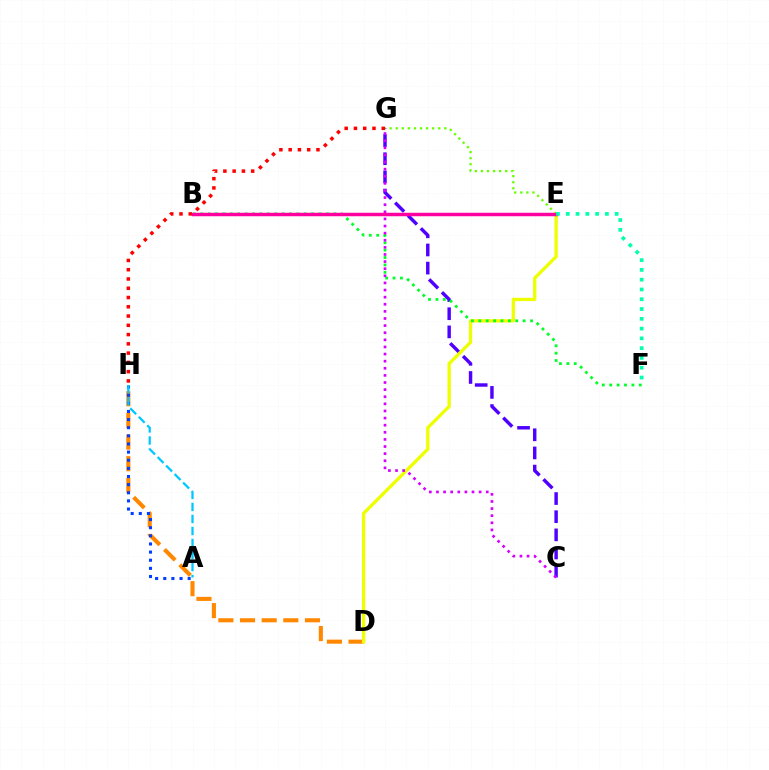{('D', 'H'): [{'color': '#ff8800', 'line_style': 'dashed', 'thickness': 2.94}], ('E', 'G'): [{'color': '#66ff00', 'line_style': 'dotted', 'thickness': 1.65}], ('C', 'G'): [{'color': '#4f00ff', 'line_style': 'dashed', 'thickness': 2.47}, {'color': '#d600ff', 'line_style': 'dotted', 'thickness': 1.93}], ('G', 'H'): [{'color': '#ff0000', 'line_style': 'dotted', 'thickness': 2.52}], ('D', 'E'): [{'color': '#eeff00', 'line_style': 'solid', 'thickness': 2.38}], ('A', 'H'): [{'color': '#003fff', 'line_style': 'dotted', 'thickness': 2.21}, {'color': '#00c7ff', 'line_style': 'dashed', 'thickness': 1.63}], ('B', 'F'): [{'color': '#00ff27', 'line_style': 'dotted', 'thickness': 2.01}], ('B', 'E'): [{'color': '#ff00a0', 'line_style': 'solid', 'thickness': 2.5}], ('E', 'F'): [{'color': '#00ffaf', 'line_style': 'dotted', 'thickness': 2.66}]}